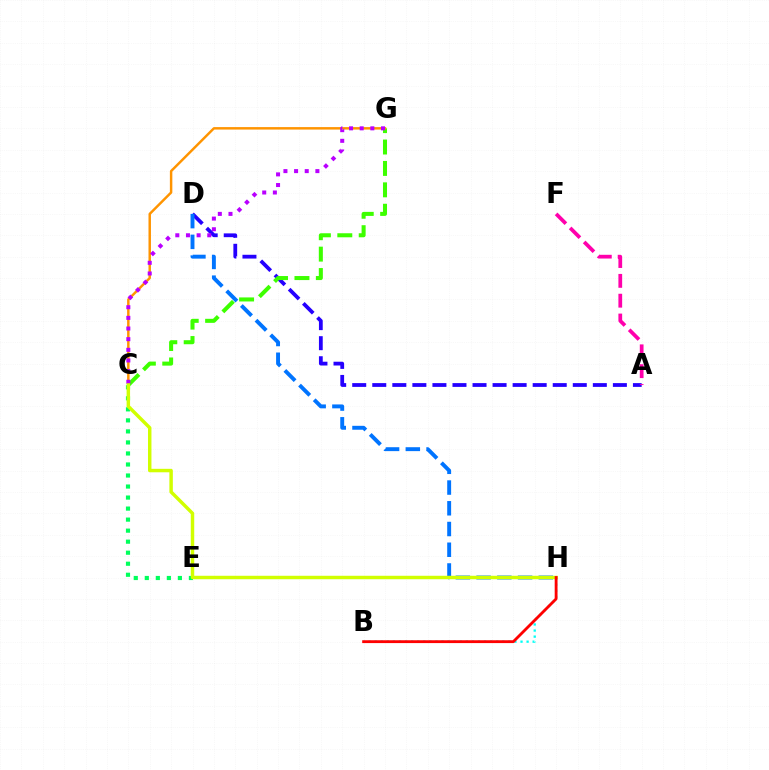{('A', 'D'): [{'color': '#2500ff', 'line_style': 'dashed', 'thickness': 2.72}], ('C', 'E'): [{'color': '#00ff5c', 'line_style': 'dotted', 'thickness': 3.0}], ('B', 'H'): [{'color': '#00fff6', 'line_style': 'dotted', 'thickness': 1.65}, {'color': '#ff0000', 'line_style': 'solid', 'thickness': 2.04}], ('C', 'G'): [{'color': '#3dff00', 'line_style': 'dashed', 'thickness': 2.91}, {'color': '#ff9400', 'line_style': 'solid', 'thickness': 1.77}, {'color': '#b900ff', 'line_style': 'dotted', 'thickness': 2.89}], ('A', 'F'): [{'color': '#ff00ac', 'line_style': 'dashed', 'thickness': 2.69}], ('D', 'H'): [{'color': '#0074ff', 'line_style': 'dashed', 'thickness': 2.82}], ('C', 'H'): [{'color': '#d1ff00', 'line_style': 'solid', 'thickness': 2.49}]}